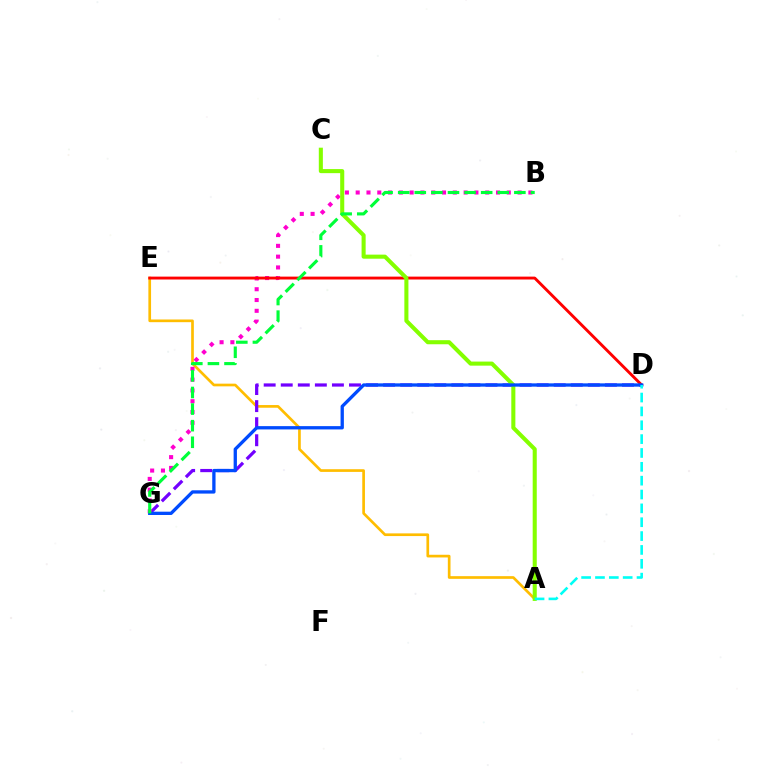{('A', 'E'): [{'color': '#ffbd00', 'line_style': 'solid', 'thickness': 1.93}], ('D', 'G'): [{'color': '#7200ff', 'line_style': 'dashed', 'thickness': 2.32}, {'color': '#004bff', 'line_style': 'solid', 'thickness': 2.38}], ('B', 'G'): [{'color': '#ff00cf', 'line_style': 'dotted', 'thickness': 2.93}, {'color': '#00ff39', 'line_style': 'dashed', 'thickness': 2.25}], ('D', 'E'): [{'color': '#ff0000', 'line_style': 'solid', 'thickness': 2.07}], ('A', 'C'): [{'color': '#84ff00', 'line_style': 'solid', 'thickness': 2.93}], ('A', 'D'): [{'color': '#00fff6', 'line_style': 'dashed', 'thickness': 1.88}]}